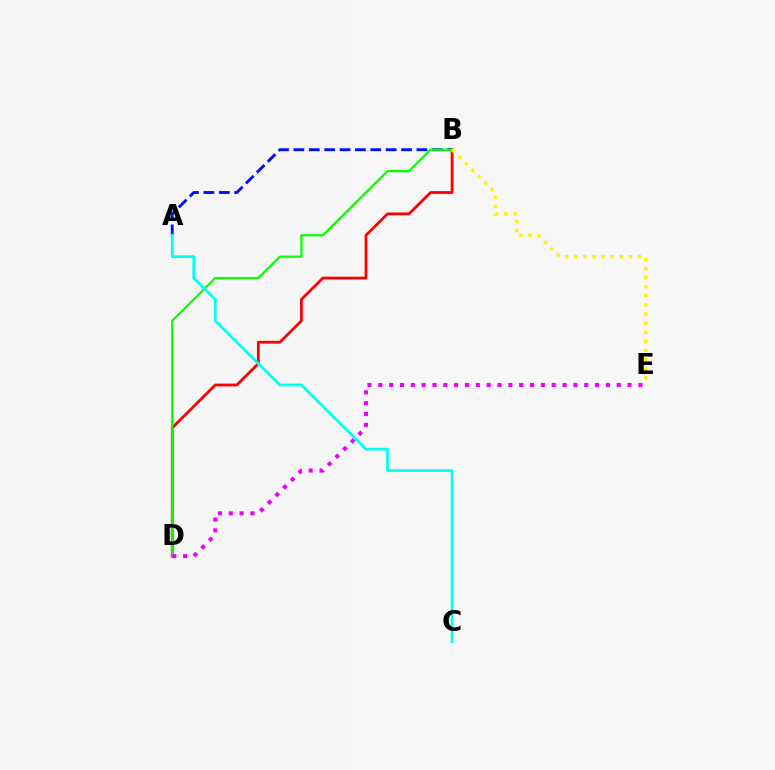{('A', 'B'): [{'color': '#0010ff', 'line_style': 'dashed', 'thickness': 2.09}], ('B', 'D'): [{'color': '#ff0000', 'line_style': 'solid', 'thickness': 2.0}, {'color': '#08ff00', 'line_style': 'solid', 'thickness': 1.61}], ('D', 'E'): [{'color': '#ee00ff', 'line_style': 'dotted', 'thickness': 2.94}], ('B', 'E'): [{'color': '#fcf500', 'line_style': 'dotted', 'thickness': 2.47}], ('A', 'C'): [{'color': '#00fff6', 'line_style': 'solid', 'thickness': 1.95}]}